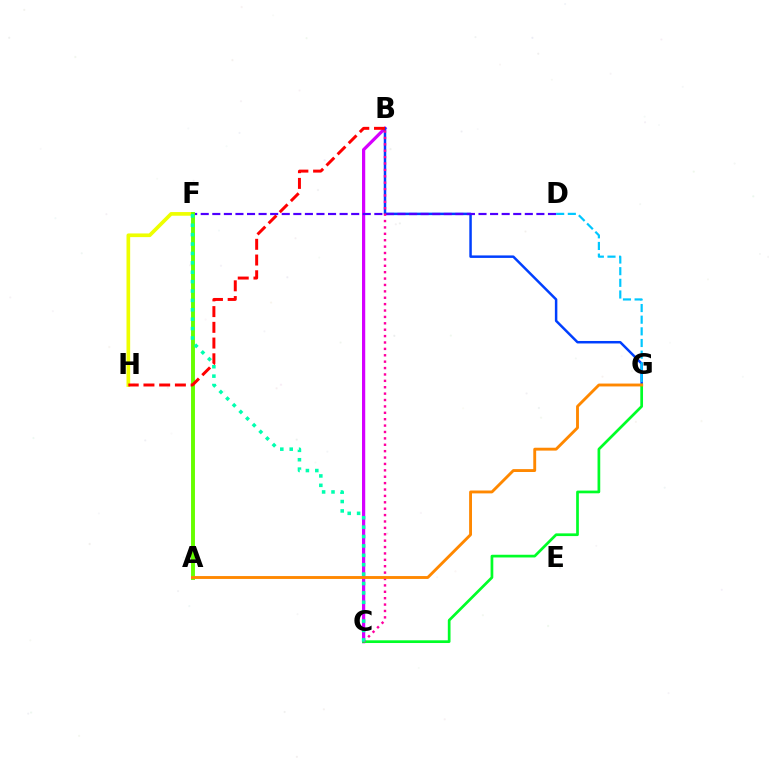{('F', 'H'): [{'color': '#eeff00', 'line_style': 'solid', 'thickness': 2.64}], ('B', 'C'): [{'color': '#d600ff', 'line_style': 'solid', 'thickness': 2.32}, {'color': '#ff00a0', 'line_style': 'dotted', 'thickness': 1.74}], ('B', 'G'): [{'color': '#003fff', 'line_style': 'solid', 'thickness': 1.79}], ('D', 'F'): [{'color': '#4f00ff', 'line_style': 'dashed', 'thickness': 1.57}], ('A', 'F'): [{'color': '#66ff00', 'line_style': 'solid', 'thickness': 2.82}], ('D', 'G'): [{'color': '#00c7ff', 'line_style': 'dashed', 'thickness': 1.58}], ('B', 'H'): [{'color': '#ff0000', 'line_style': 'dashed', 'thickness': 2.14}], ('C', 'G'): [{'color': '#00ff27', 'line_style': 'solid', 'thickness': 1.95}], ('A', 'G'): [{'color': '#ff8800', 'line_style': 'solid', 'thickness': 2.07}], ('C', 'F'): [{'color': '#00ffaf', 'line_style': 'dotted', 'thickness': 2.55}]}